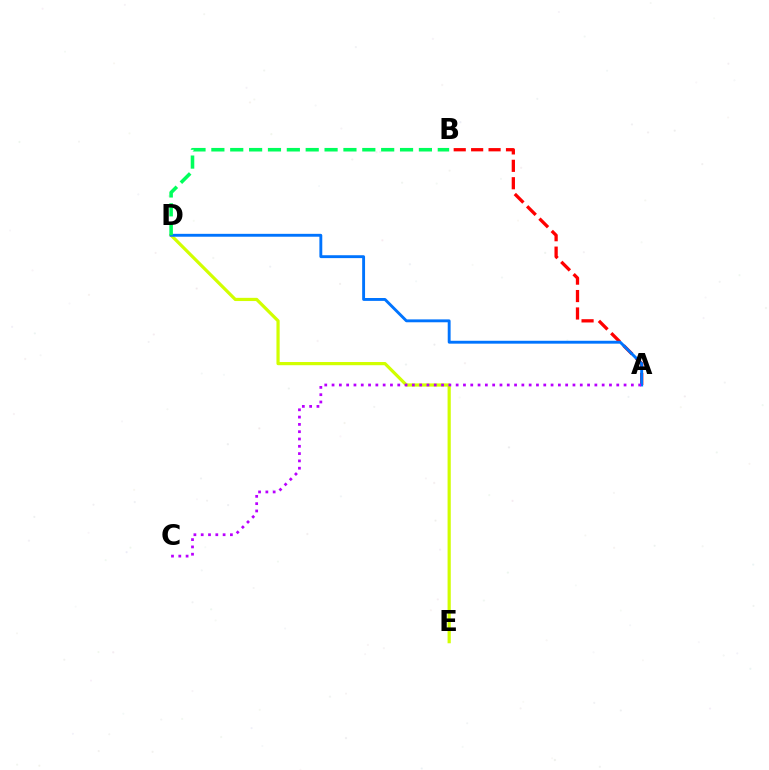{('D', 'E'): [{'color': '#d1ff00', 'line_style': 'solid', 'thickness': 2.31}], ('A', 'B'): [{'color': '#ff0000', 'line_style': 'dashed', 'thickness': 2.37}], ('A', 'D'): [{'color': '#0074ff', 'line_style': 'solid', 'thickness': 2.08}], ('B', 'D'): [{'color': '#00ff5c', 'line_style': 'dashed', 'thickness': 2.56}], ('A', 'C'): [{'color': '#b900ff', 'line_style': 'dotted', 'thickness': 1.98}]}